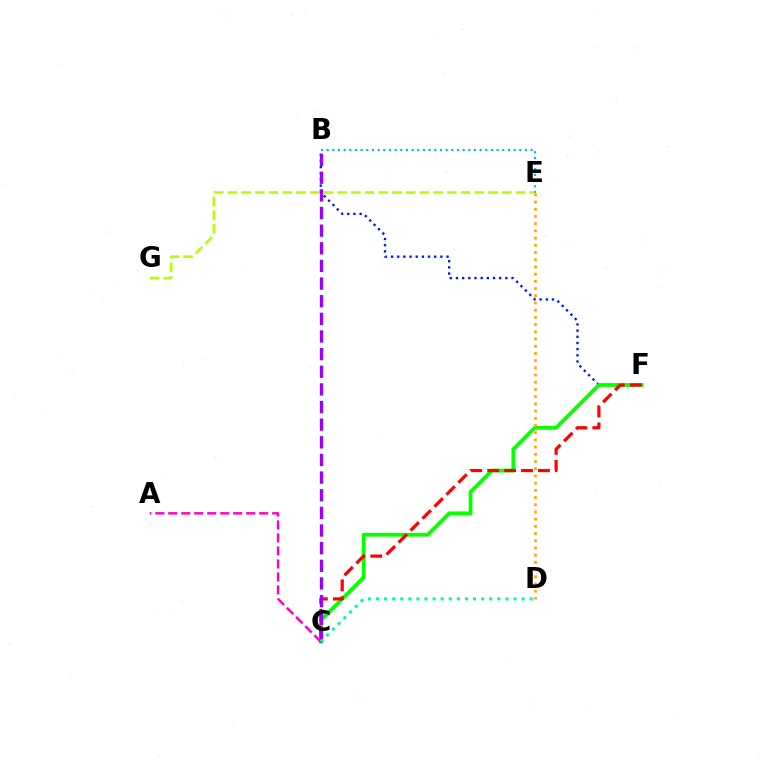{('B', 'F'): [{'color': '#0010ff', 'line_style': 'dotted', 'thickness': 1.68}], ('C', 'F'): [{'color': '#08ff00', 'line_style': 'solid', 'thickness': 2.73}, {'color': '#ff0000', 'line_style': 'dashed', 'thickness': 2.3}], ('B', 'C'): [{'color': '#9b00ff', 'line_style': 'dashed', 'thickness': 2.4}], ('A', 'C'): [{'color': '#ff00bd', 'line_style': 'dashed', 'thickness': 1.76}], ('B', 'E'): [{'color': '#00b5ff', 'line_style': 'dotted', 'thickness': 1.54}], ('D', 'E'): [{'color': '#ffa500', 'line_style': 'dotted', 'thickness': 1.96}], ('E', 'G'): [{'color': '#b3ff00', 'line_style': 'dashed', 'thickness': 1.86}], ('C', 'D'): [{'color': '#00ff9d', 'line_style': 'dotted', 'thickness': 2.2}]}